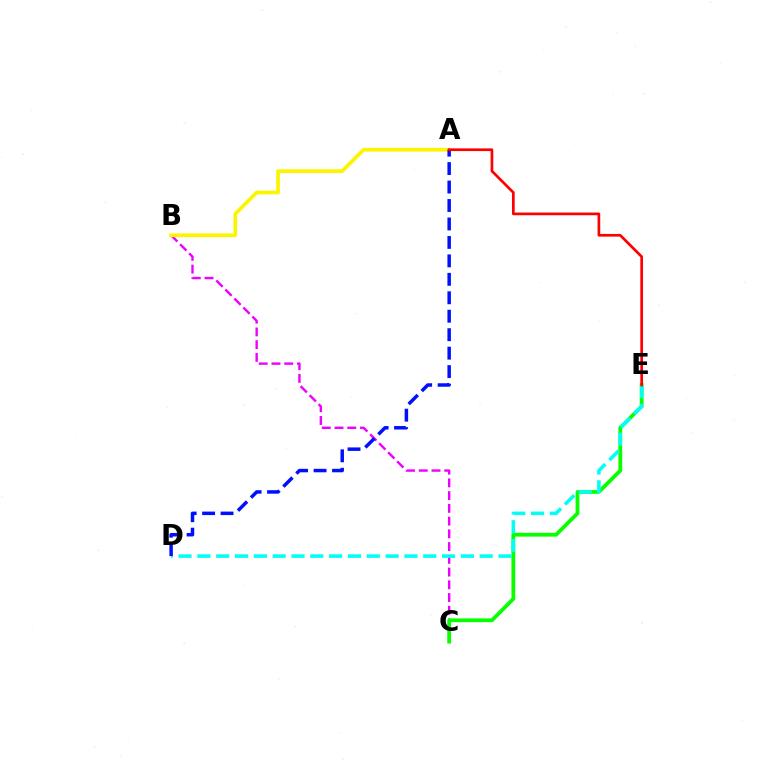{('B', 'C'): [{'color': '#ee00ff', 'line_style': 'dashed', 'thickness': 1.73}], ('A', 'B'): [{'color': '#fcf500', 'line_style': 'solid', 'thickness': 2.67}], ('C', 'E'): [{'color': '#08ff00', 'line_style': 'solid', 'thickness': 2.72}], ('D', 'E'): [{'color': '#00fff6', 'line_style': 'dashed', 'thickness': 2.56}], ('A', 'D'): [{'color': '#0010ff', 'line_style': 'dashed', 'thickness': 2.51}], ('A', 'E'): [{'color': '#ff0000', 'line_style': 'solid', 'thickness': 1.94}]}